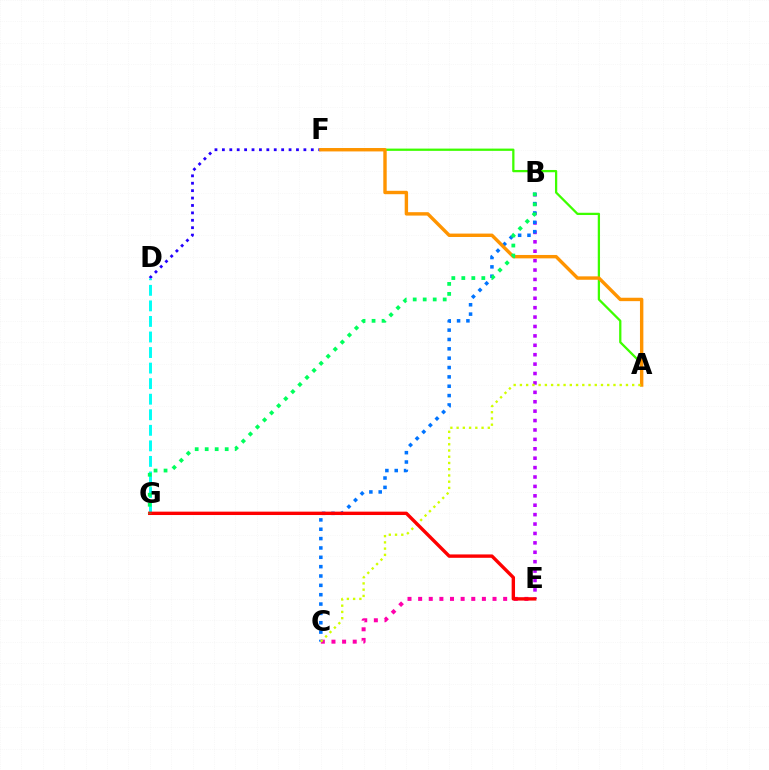{('B', 'E'): [{'color': '#b900ff', 'line_style': 'dotted', 'thickness': 2.56}], ('A', 'F'): [{'color': '#3dff00', 'line_style': 'solid', 'thickness': 1.64}, {'color': '#ff9400', 'line_style': 'solid', 'thickness': 2.45}], ('D', 'F'): [{'color': '#2500ff', 'line_style': 'dotted', 'thickness': 2.01}], ('C', 'E'): [{'color': '#ff00ac', 'line_style': 'dotted', 'thickness': 2.89}], ('B', 'C'): [{'color': '#0074ff', 'line_style': 'dotted', 'thickness': 2.54}], ('D', 'G'): [{'color': '#00fff6', 'line_style': 'dashed', 'thickness': 2.11}], ('A', 'C'): [{'color': '#d1ff00', 'line_style': 'dotted', 'thickness': 1.69}], ('E', 'G'): [{'color': '#ff0000', 'line_style': 'solid', 'thickness': 2.43}], ('B', 'G'): [{'color': '#00ff5c', 'line_style': 'dotted', 'thickness': 2.72}]}